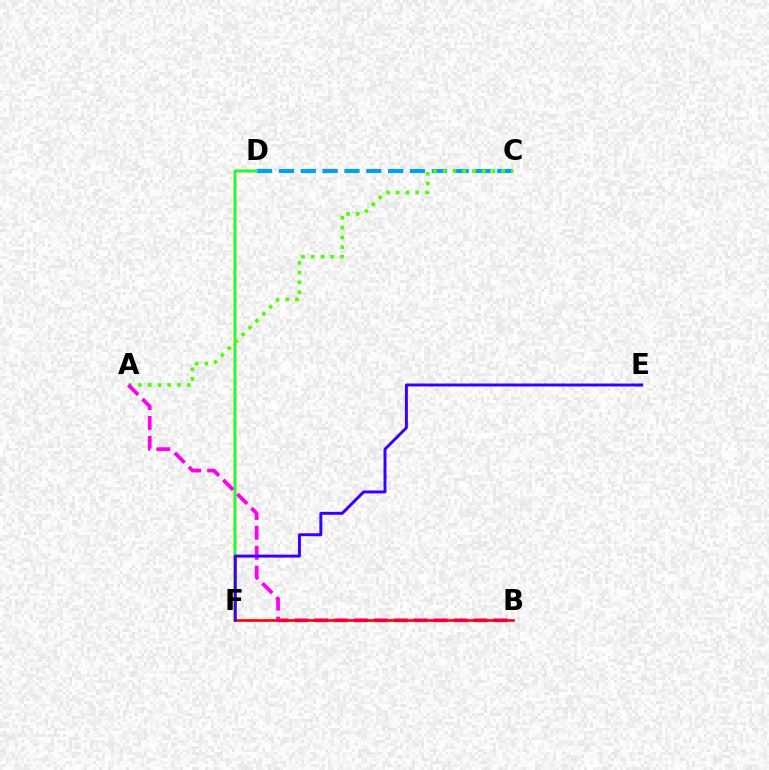{('D', 'F'): [{'color': '#ffd500', 'line_style': 'solid', 'thickness': 2.67}, {'color': '#00ff86', 'line_style': 'solid', 'thickness': 1.67}], ('C', 'D'): [{'color': '#009eff', 'line_style': 'dashed', 'thickness': 2.97}], ('A', 'C'): [{'color': '#4fff00', 'line_style': 'dotted', 'thickness': 2.65}], ('A', 'B'): [{'color': '#ff00ed', 'line_style': 'dashed', 'thickness': 2.71}], ('B', 'F'): [{'color': '#ff0000', 'line_style': 'solid', 'thickness': 1.89}], ('E', 'F'): [{'color': '#3700ff', 'line_style': 'solid', 'thickness': 2.12}]}